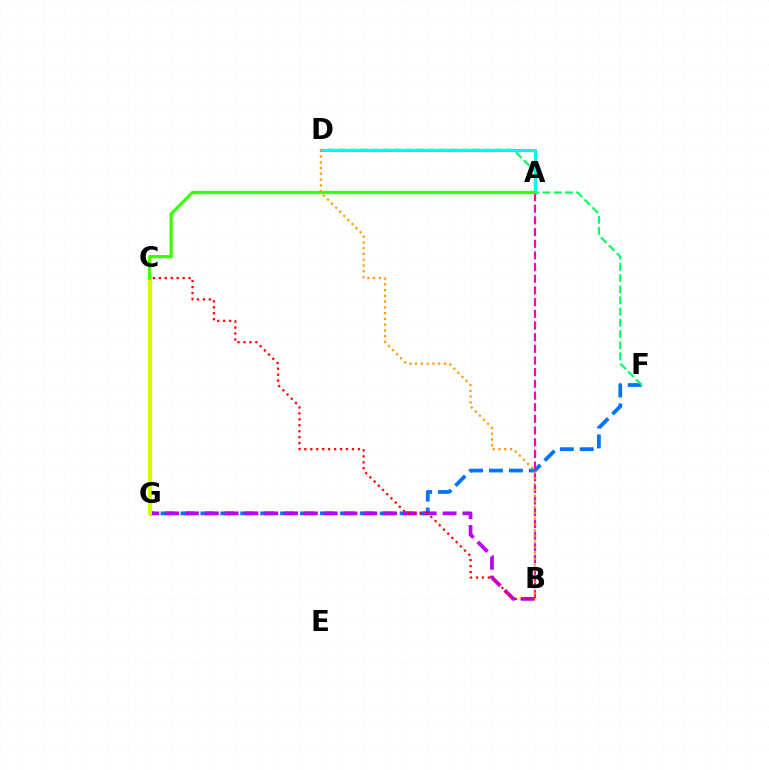{('A', 'D'): [{'color': '#2500ff', 'line_style': 'solid', 'thickness': 1.88}, {'color': '#00fff6', 'line_style': 'solid', 'thickness': 2.03}], ('F', 'G'): [{'color': '#0074ff', 'line_style': 'dashed', 'thickness': 2.71}], ('B', 'G'): [{'color': '#b900ff', 'line_style': 'dashed', 'thickness': 2.69}], ('C', 'G'): [{'color': '#d1ff00', 'line_style': 'solid', 'thickness': 2.85}], ('D', 'F'): [{'color': '#00ff5c', 'line_style': 'dashed', 'thickness': 1.52}], ('A', 'B'): [{'color': '#ff00ac', 'line_style': 'dashed', 'thickness': 1.59}], ('B', 'C'): [{'color': '#ff0000', 'line_style': 'dotted', 'thickness': 1.62}], ('A', 'C'): [{'color': '#3dff00', 'line_style': 'solid', 'thickness': 2.34}], ('B', 'D'): [{'color': '#ff9400', 'line_style': 'dotted', 'thickness': 1.56}]}